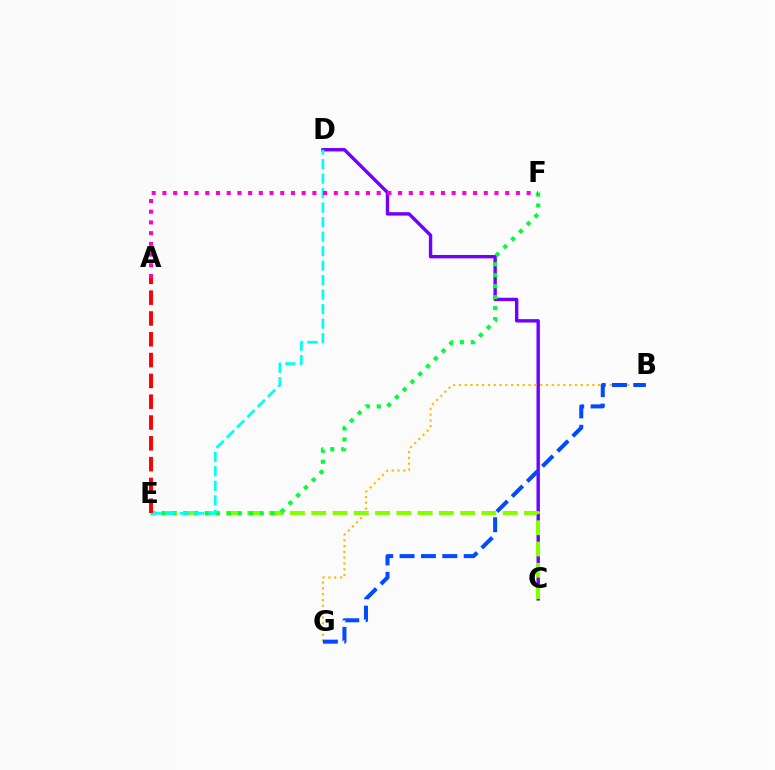{('C', 'D'): [{'color': '#7200ff', 'line_style': 'solid', 'thickness': 2.44}], ('B', 'G'): [{'color': '#ffbd00', 'line_style': 'dotted', 'thickness': 1.58}, {'color': '#004bff', 'line_style': 'dashed', 'thickness': 2.9}], ('C', 'E'): [{'color': '#84ff00', 'line_style': 'dashed', 'thickness': 2.89}], ('E', 'F'): [{'color': '#00ff39', 'line_style': 'dotted', 'thickness': 2.98}], ('D', 'E'): [{'color': '#00fff6', 'line_style': 'dashed', 'thickness': 1.97}], ('A', 'E'): [{'color': '#ff0000', 'line_style': 'dashed', 'thickness': 2.83}], ('A', 'F'): [{'color': '#ff00cf', 'line_style': 'dotted', 'thickness': 2.91}]}